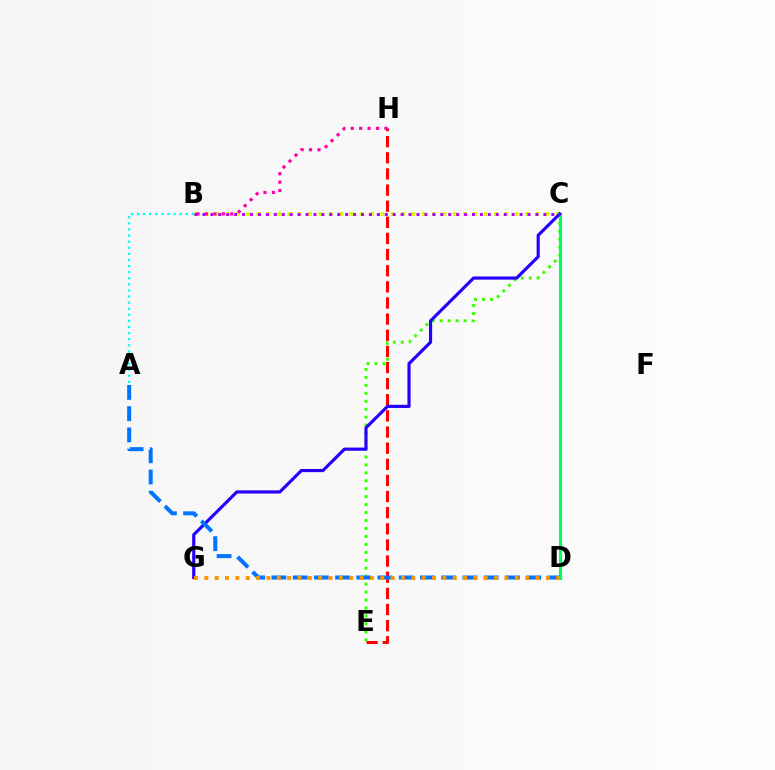{('C', 'E'): [{'color': '#3dff00', 'line_style': 'dotted', 'thickness': 2.16}], ('A', 'B'): [{'color': '#00fff6', 'line_style': 'dotted', 'thickness': 1.66}], ('E', 'H'): [{'color': '#ff0000', 'line_style': 'dashed', 'thickness': 2.19}], ('B', 'C'): [{'color': '#d1ff00', 'line_style': 'dotted', 'thickness': 2.81}, {'color': '#b900ff', 'line_style': 'dotted', 'thickness': 2.15}], ('C', 'D'): [{'color': '#00ff5c', 'line_style': 'solid', 'thickness': 2.27}], ('B', 'H'): [{'color': '#ff00ac', 'line_style': 'dotted', 'thickness': 2.29}], ('C', 'G'): [{'color': '#2500ff', 'line_style': 'solid', 'thickness': 2.28}], ('A', 'D'): [{'color': '#0074ff', 'line_style': 'dashed', 'thickness': 2.88}], ('D', 'G'): [{'color': '#ff9400', 'line_style': 'dotted', 'thickness': 2.81}]}